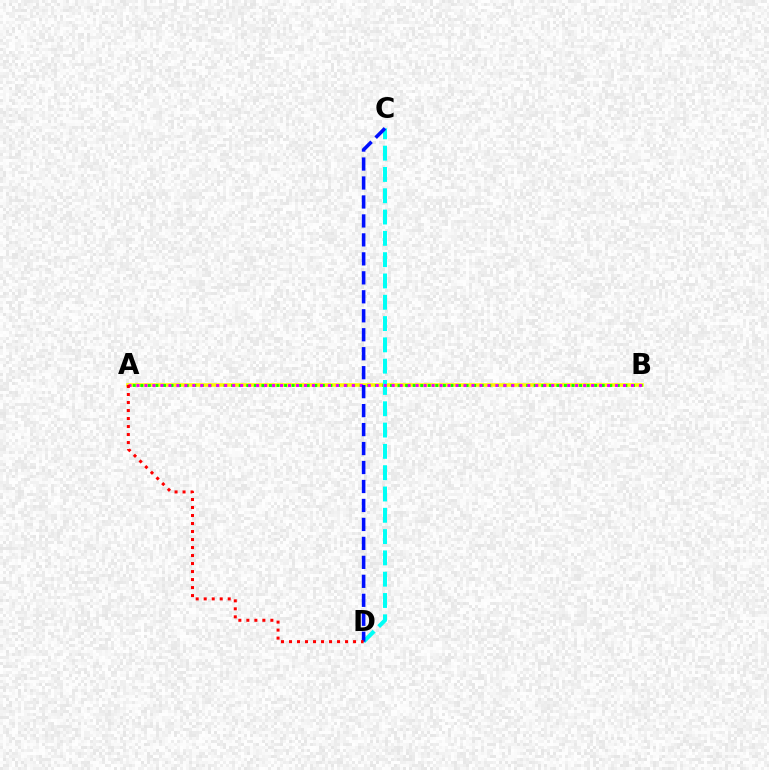{('A', 'B'): [{'color': '#fcf500', 'line_style': 'solid', 'thickness': 2.55}, {'color': '#08ff00', 'line_style': 'dotted', 'thickness': 2.06}, {'color': '#ee00ff', 'line_style': 'dotted', 'thickness': 2.17}], ('C', 'D'): [{'color': '#00fff6', 'line_style': 'dashed', 'thickness': 2.89}, {'color': '#0010ff', 'line_style': 'dashed', 'thickness': 2.58}], ('A', 'D'): [{'color': '#ff0000', 'line_style': 'dotted', 'thickness': 2.18}]}